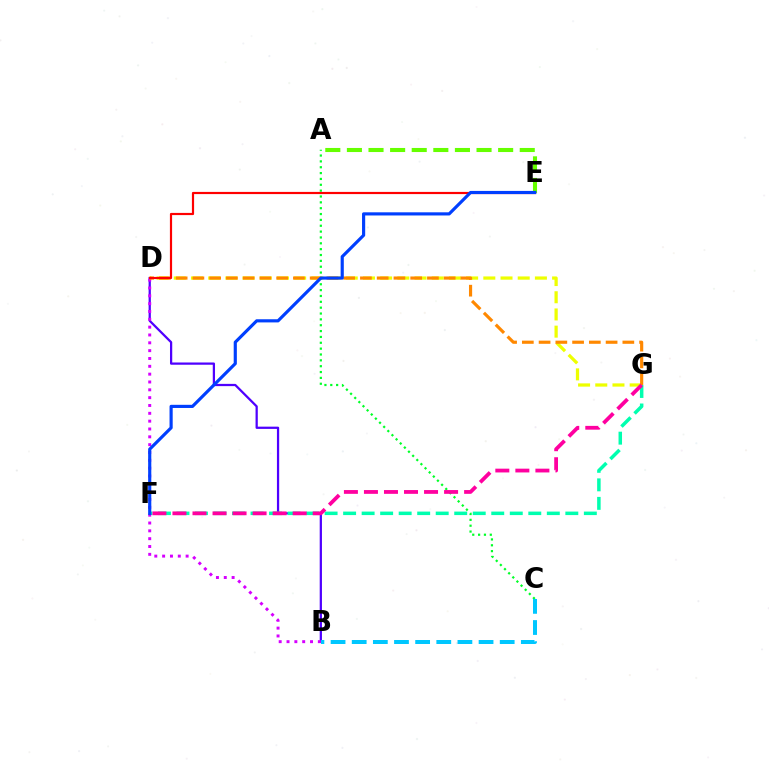{('B', 'D'): [{'color': '#4f00ff', 'line_style': 'solid', 'thickness': 1.62}, {'color': '#d600ff', 'line_style': 'dotted', 'thickness': 2.13}], ('D', 'G'): [{'color': '#eeff00', 'line_style': 'dashed', 'thickness': 2.34}, {'color': '#ff8800', 'line_style': 'dashed', 'thickness': 2.28}], ('A', 'E'): [{'color': '#66ff00', 'line_style': 'dashed', 'thickness': 2.93}], ('A', 'C'): [{'color': '#00ff27', 'line_style': 'dotted', 'thickness': 1.59}], ('F', 'G'): [{'color': '#00ffaf', 'line_style': 'dashed', 'thickness': 2.52}, {'color': '#ff00a0', 'line_style': 'dashed', 'thickness': 2.72}], ('B', 'C'): [{'color': '#00c7ff', 'line_style': 'dashed', 'thickness': 2.87}], ('D', 'E'): [{'color': '#ff0000', 'line_style': 'solid', 'thickness': 1.57}], ('E', 'F'): [{'color': '#003fff', 'line_style': 'solid', 'thickness': 2.27}]}